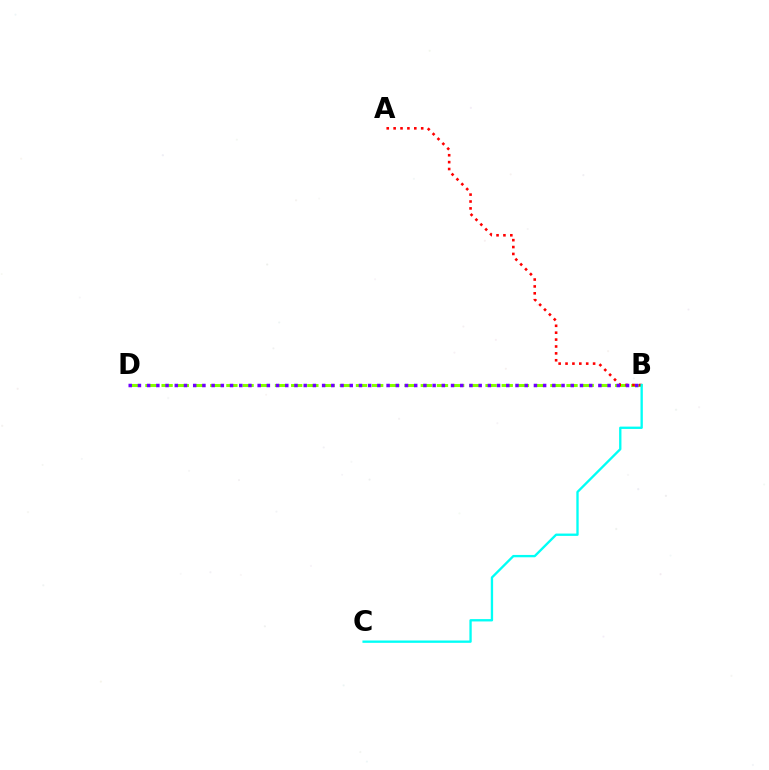{('B', 'D'): [{'color': '#84ff00', 'line_style': 'dashed', 'thickness': 2.2}, {'color': '#7200ff', 'line_style': 'dotted', 'thickness': 2.5}], ('A', 'B'): [{'color': '#ff0000', 'line_style': 'dotted', 'thickness': 1.87}], ('B', 'C'): [{'color': '#00fff6', 'line_style': 'solid', 'thickness': 1.68}]}